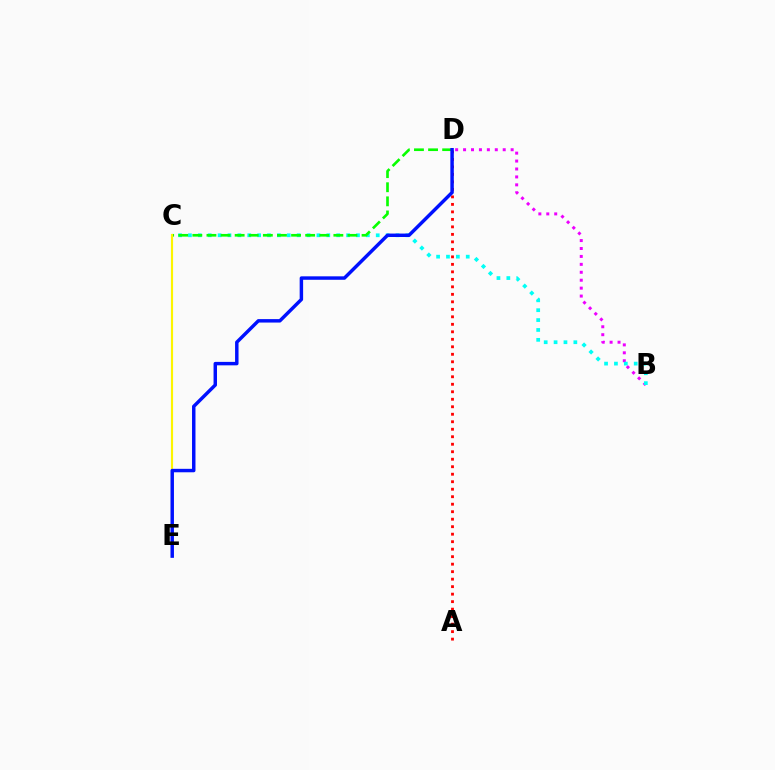{('A', 'D'): [{'color': '#ff0000', 'line_style': 'dotted', 'thickness': 2.04}], ('B', 'D'): [{'color': '#ee00ff', 'line_style': 'dotted', 'thickness': 2.15}], ('B', 'C'): [{'color': '#00fff6', 'line_style': 'dotted', 'thickness': 2.69}], ('C', 'D'): [{'color': '#08ff00', 'line_style': 'dashed', 'thickness': 1.92}], ('C', 'E'): [{'color': '#fcf500', 'line_style': 'solid', 'thickness': 1.56}], ('D', 'E'): [{'color': '#0010ff', 'line_style': 'solid', 'thickness': 2.49}]}